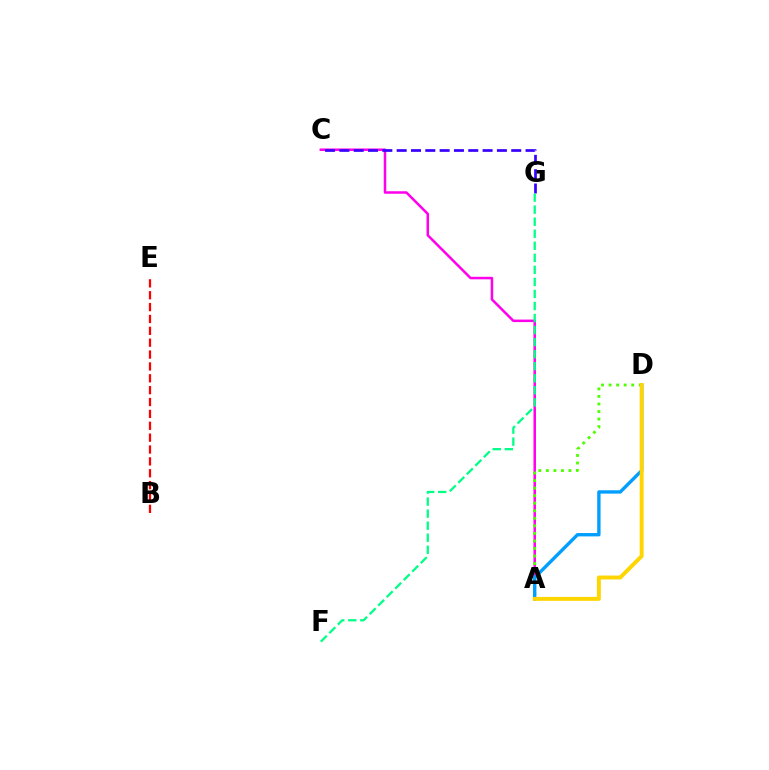{('A', 'C'): [{'color': '#ff00ed', 'line_style': 'solid', 'thickness': 1.81}], ('A', 'D'): [{'color': '#4fff00', 'line_style': 'dotted', 'thickness': 2.05}, {'color': '#009eff', 'line_style': 'solid', 'thickness': 2.42}, {'color': '#ffd500', 'line_style': 'solid', 'thickness': 2.83}], ('C', 'G'): [{'color': '#3700ff', 'line_style': 'dashed', 'thickness': 1.95}], ('B', 'E'): [{'color': '#ff0000', 'line_style': 'dashed', 'thickness': 1.61}], ('F', 'G'): [{'color': '#00ff86', 'line_style': 'dashed', 'thickness': 1.64}]}